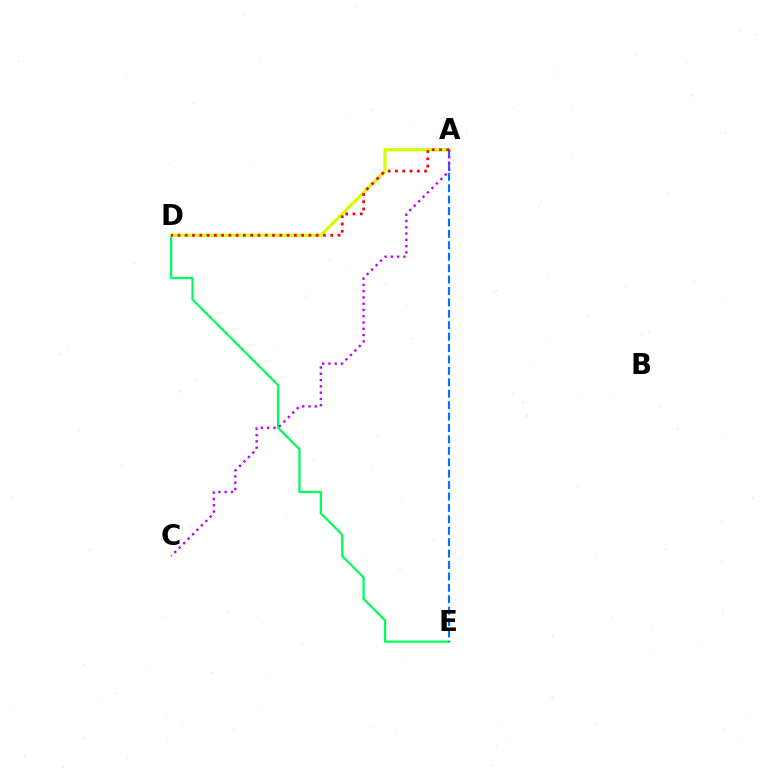{('D', 'E'): [{'color': '#00ff5c', 'line_style': 'solid', 'thickness': 1.64}], ('A', 'D'): [{'color': '#d1ff00', 'line_style': 'solid', 'thickness': 2.26}, {'color': '#ff0000', 'line_style': 'dotted', 'thickness': 1.98}], ('A', 'E'): [{'color': '#0074ff', 'line_style': 'dashed', 'thickness': 1.55}], ('A', 'C'): [{'color': '#b900ff', 'line_style': 'dotted', 'thickness': 1.7}]}